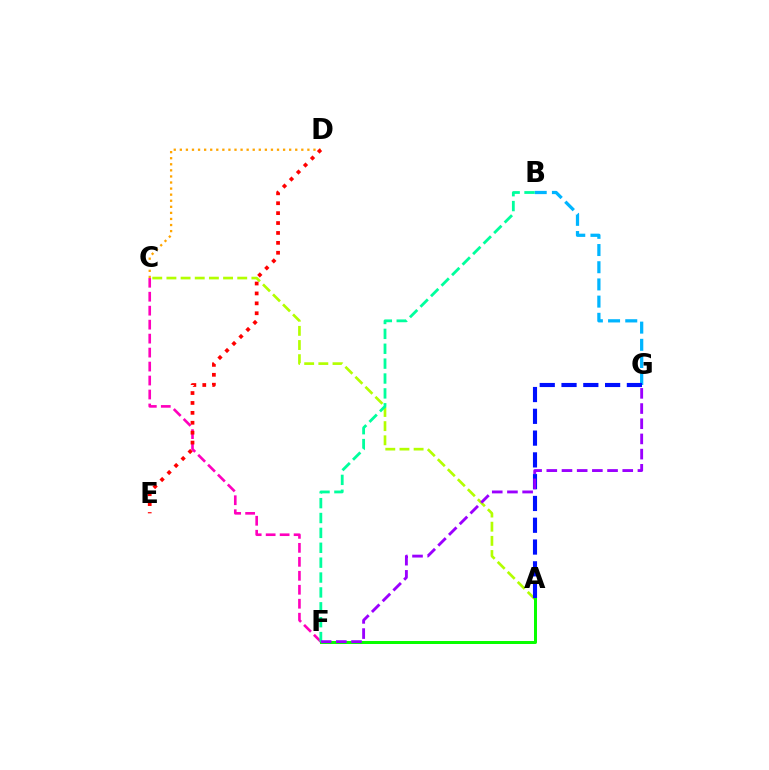{('A', 'C'): [{'color': '#b3ff00', 'line_style': 'dashed', 'thickness': 1.92}], ('B', 'G'): [{'color': '#00b5ff', 'line_style': 'dashed', 'thickness': 2.34}], ('A', 'G'): [{'color': '#0010ff', 'line_style': 'dashed', 'thickness': 2.96}], ('C', 'F'): [{'color': '#ff00bd', 'line_style': 'dashed', 'thickness': 1.9}], ('C', 'D'): [{'color': '#ffa500', 'line_style': 'dotted', 'thickness': 1.65}], ('A', 'F'): [{'color': '#08ff00', 'line_style': 'solid', 'thickness': 2.16}], ('B', 'F'): [{'color': '#00ff9d', 'line_style': 'dashed', 'thickness': 2.02}], ('F', 'G'): [{'color': '#9b00ff', 'line_style': 'dashed', 'thickness': 2.06}], ('D', 'E'): [{'color': '#ff0000', 'line_style': 'dotted', 'thickness': 2.69}]}